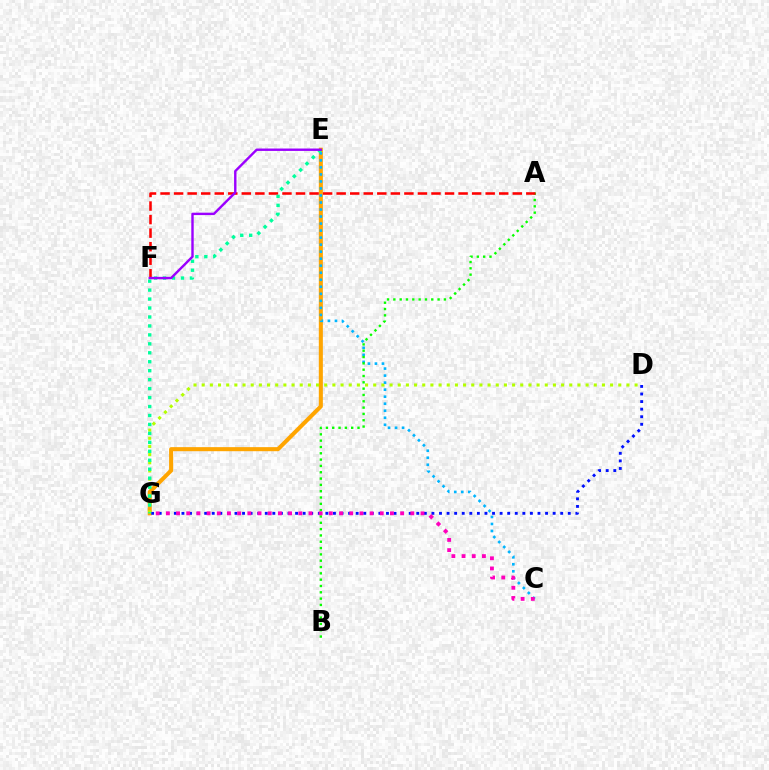{('E', 'G'): [{'color': '#ffa500', 'line_style': 'solid', 'thickness': 2.92}, {'color': '#00ff9d', 'line_style': 'dotted', 'thickness': 2.43}], ('D', 'G'): [{'color': '#b3ff00', 'line_style': 'dotted', 'thickness': 2.22}, {'color': '#0010ff', 'line_style': 'dotted', 'thickness': 2.06}], ('C', 'E'): [{'color': '#00b5ff', 'line_style': 'dotted', 'thickness': 1.91}], ('A', 'B'): [{'color': '#08ff00', 'line_style': 'dotted', 'thickness': 1.72}], ('A', 'F'): [{'color': '#ff0000', 'line_style': 'dashed', 'thickness': 1.84}], ('E', 'F'): [{'color': '#9b00ff', 'line_style': 'solid', 'thickness': 1.73}], ('C', 'G'): [{'color': '#ff00bd', 'line_style': 'dotted', 'thickness': 2.77}]}